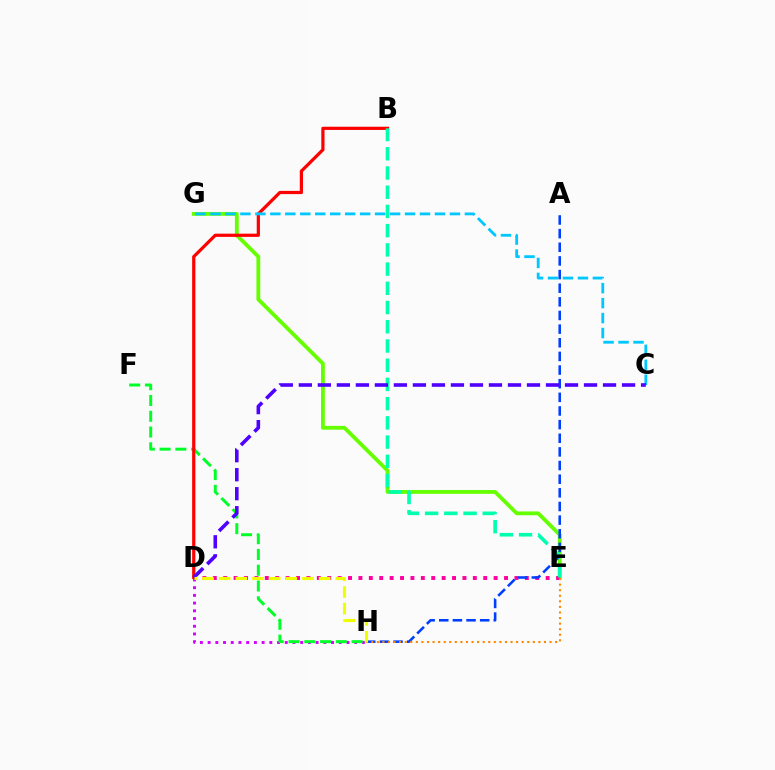{('E', 'G'): [{'color': '#66ff00', 'line_style': 'solid', 'thickness': 2.74}], ('D', 'H'): [{'color': '#d600ff', 'line_style': 'dotted', 'thickness': 2.1}, {'color': '#eeff00', 'line_style': 'dashed', 'thickness': 2.26}], ('D', 'E'): [{'color': '#ff00a0', 'line_style': 'dotted', 'thickness': 2.83}], ('F', 'H'): [{'color': '#00ff27', 'line_style': 'dashed', 'thickness': 2.14}], ('B', 'D'): [{'color': '#ff0000', 'line_style': 'solid', 'thickness': 2.32}], ('A', 'H'): [{'color': '#003fff', 'line_style': 'dashed', 'thickness': 1.85}], ('E', 'H'): [{'color': '#ff8800', 'line_style': 'dotted', 'thickness': 1.51}], ('B', 'E'): [{'color': '#00ffaf', 'line_style': 'dashed', 'thickness': 2.61}], ('C', 'G'): [{'color': '#00c7ff', 'line_style': 'dashed', 'thickness': 2.03}], ('C', 'D'): [{'color': '#4f00ff', 'line_style': 'dashed', 'thickness': 2.58}]}